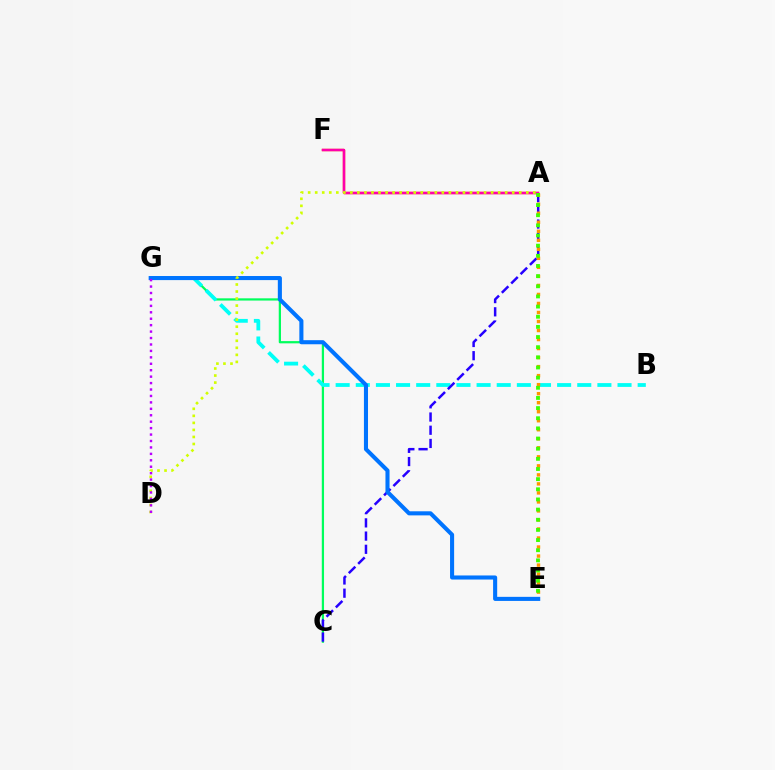{('C', 'G'): [{'color': '#00ff5c', 'line_style': 'solid', 'thickness': 1.61}], ('A', 'F'): [{'color': '#ff0000', 'line_style': 'solid', 'thickness': 1.73}, {'color': '#ff00ac', 'line_style': 'solid', 'thickness': 1.65}], ('B', 'G'): [{'color': '#00fff6', 'line_style': 'dashed', 'thickness': 2.74}], ('A', 'C'): [{'color': '#2500ff', 'line_style': 'dashed', 'thickness': 1.79}], ('A', 'E'): [{'color': '#ff9400', 'line_style': 'dotted', 'thickness': 2.45}, {'color': '#3dff00', 'line_style': 'dotted', 'thickness': 2.76}], ('E', 'G'): [{'color': '#0074ff', 'line_style': 'solid', 'thickness': 2.94}], ('A', 'D'): [{'color': '#d1ff00', 'line_style': 'dotted', 'thickness': 1.91}], ('D', 'G'): [{'color': '#b900ff', 'line_style': 'dotted', 'thickness': 1.75}]}